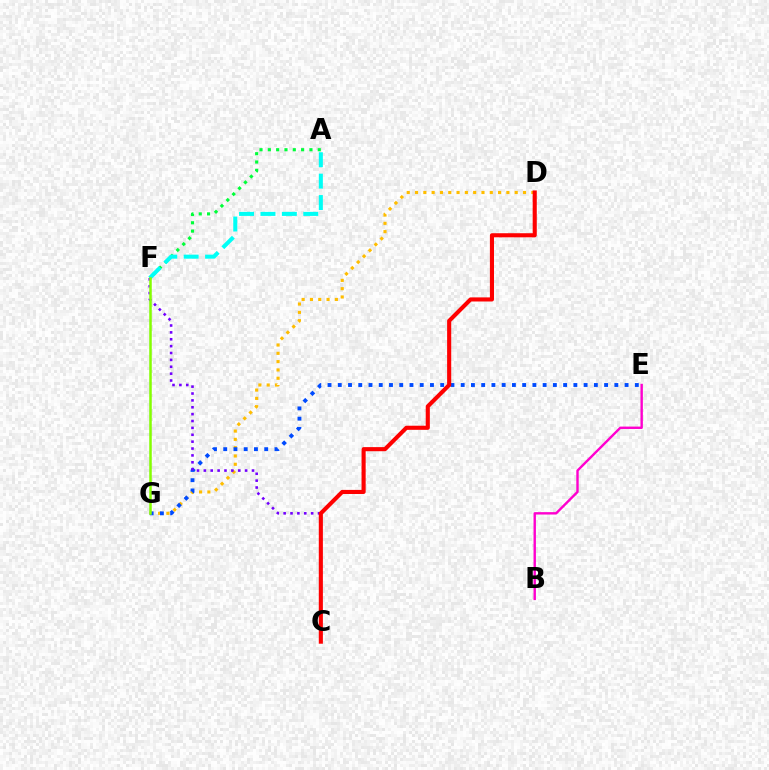{('D', 'G'): [{'color': '#ffbd00', 'line_style': 'dotted', 'thickness': 2.26}], ('E', 'G'): [{'color': '#004bff', 'line_style': 'dotted', 'thickness': 2.78}], ('C', 'F'): [{'color': '#7200ff', 'line_style': 'dotted', 'thickness': 1.87}], ('B', 'E'): [{'color': '#ff00cf', 'line_style': 'solid', 'thickness': 1.73}], ('A', 'F'): [{'color': '#00ff39', 'line_style': 'dotted', 'thickness': 2.26}, {'color': '#00fff6', 'line_style': 'dashed', 'thickness': 2.91}], ('F', 'G'): [{'color': '#84ff00', 'line_style': 'solid', 'thickness': 1.81}], ('C', 'D'): [{'color': '#ff0000', 'line_style': 'solid', 'thickness': 2.95}]}